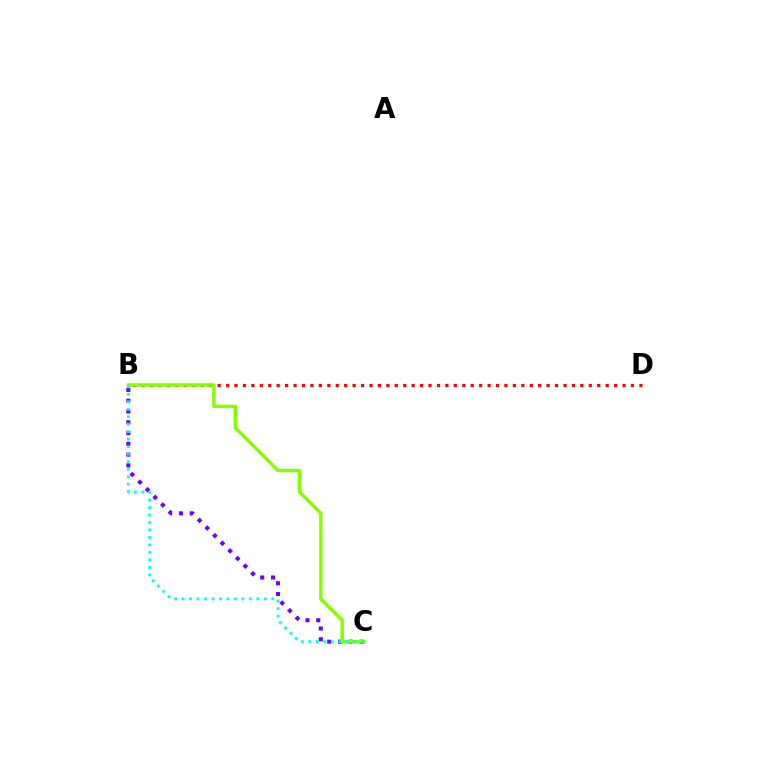{('B', 'D'): [{'color': '#ff0000', 'line_style': 'dotted', 'thickness': 2.29}], ('B', 'C'): [{'color': '#7200ff', 'line_style': 'dotted', 'thickness': 2.93}, {'color': '#84ff00', 'line_style': 'solid', 'thickness': 2.47}, {'color': '#00fff6', 'line_style': 'dotted', 'thickness': 2.03}]}